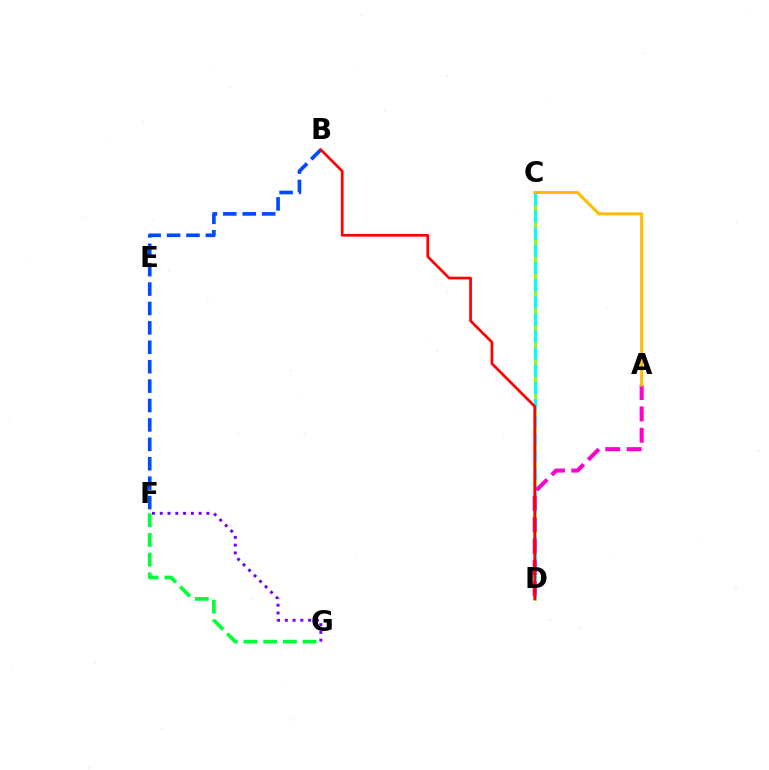{('B', 'F'): [{'color': '#004bff', 'line_style': 'dashed', 'thickness': 2.64}], ('C', 'D'): [{'color': '#84ff00', 'line_style': 'solid', 'thickness': 2.02}, {'color': '#00fff6', 'line_style': 'dashed', 'thickness': 2.33}], ('F', 'G'): [{'color': '#7200ff', 'line_style': 'dotted', 'thickness': 2.11}, {'color': '#00ff39', 'line_style': 'dashed', 'thickness': 2.68}], ('A', 'D'): [{'color': '#ff00cf', 'line_style': 'dashed', 'thickness': 2.91}], ('B', 'D'): [{'color': '#ff0000', 'line_style': 'solid', 'thickness': 1.95}], ('A', 'C'): [{'color': '#ffbd00', 'line_style': 'solid', 'thickness': 2.2}]}